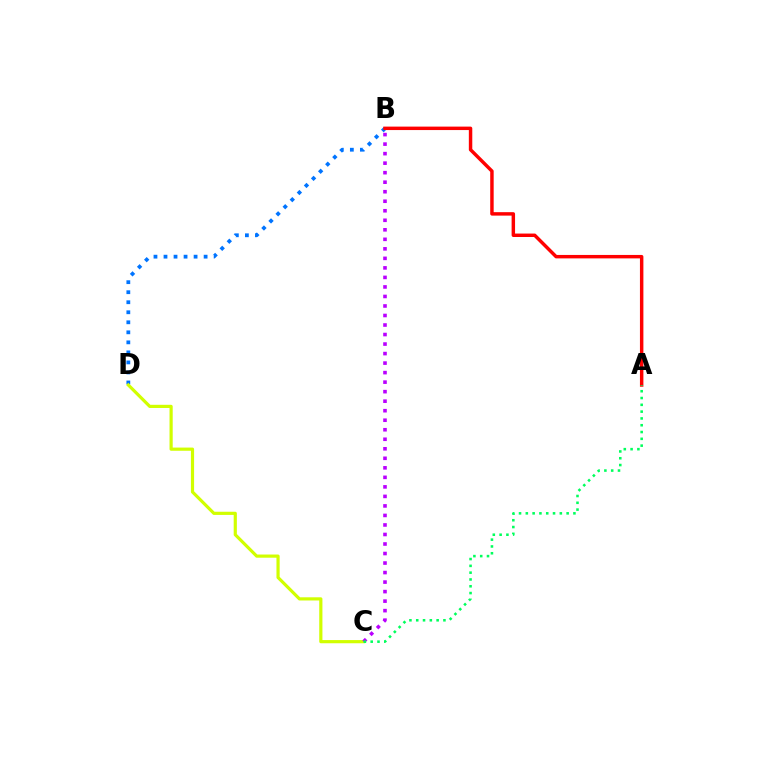{('B', 'D'): [{'color': '#0074ff', 'line_style': 'dotted', 'thickness': 2.72}], ('C', 'D'): [{'color': '#d1ff00', 'line_style': 'solid', 'thickness': 2.29}], ('B', 'C'): [{'color': '#b900ff', 'line_style': 'dotted', 'thickness': 2.59}], ('A', 'B'): [{'color': '#ff0000', 'line_style': 'solid', 'thickness': 2.48}], ('A', 'C'): [{'color': '#00ff5c', 'line_style': 'dotted', 'thickness': 1.85}]}